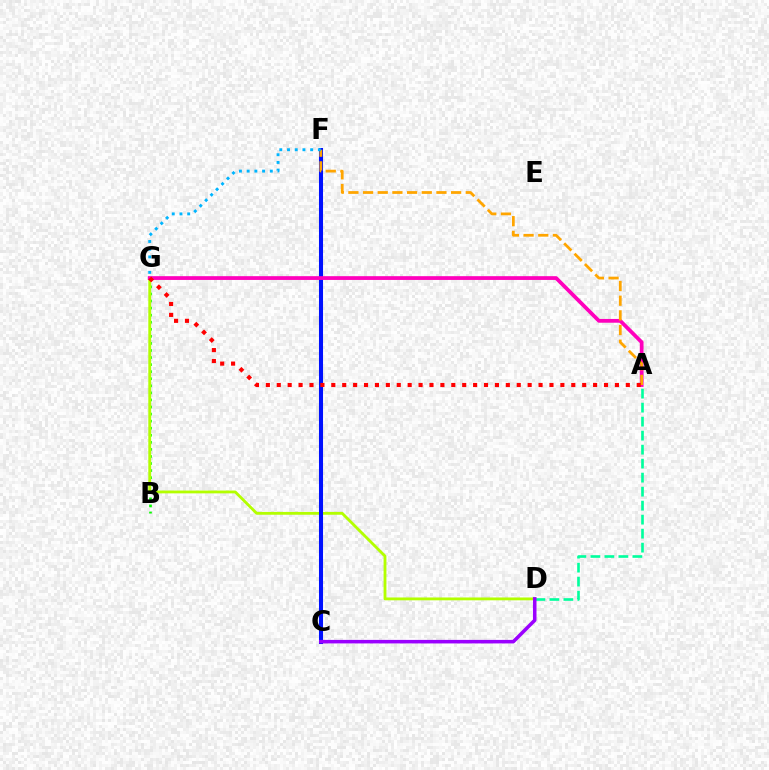{('B', 'G'): [{'color': '#08ff00', 'line_style': 'dotted', 'thickness': 1.92}], ('D', 'G'): [{'color': '#b3ff00', 'line_style': 'solid', 'thickness': 2.04}], ('A', 'D'): [{'color': '#00ff9d', 'line_style': 'dashed', 'thickness': 1.9}], ('C', 'F'): [{'color': '#0010ff', 'line_style': 'solid', 'thickness': 2.92}], ('A', 'G'): [{'color': '#ff00bd', 'line_style': 'solid', 'thickness': 2.72}, {'color': '#ff0000', 'line_style': 'dotted', 'thickness': 2.96}], ('A', 'F'): [{'color': '#ffa500', 'line_style': 'dashed', 'thickness': 1.99}], ('F', 'G'): [{'color': '#00b5ff', 'line_style': 'dotted', 'thickness': 2.1}], ('C', 'D'): [{'color': '#9b00ff', 'line_style': 'solid', 'thickness': 2.55}]}